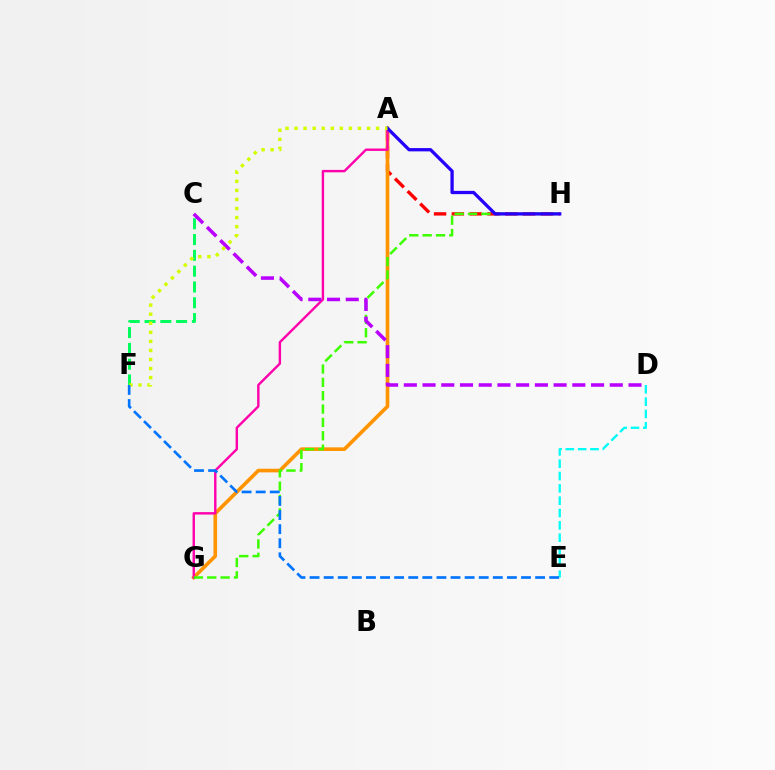{('C', 'F'): [{'color': '#00ff5c', 'line_style': 'dashed', 'thickness': 2.15}], ('A', 'H'): [{'color': '#ff0000', 'line_style': 'dashed', 'thickness': 2.42}, {'color': '#2500ff', 'line_style': 'solid', 'thickness': 2.36}], ('A', 'G'): [{'color': '#ff9400', 'line_style': 'solid', 'thickness': 2.62}, {'color': '#ff00ac', 'line_style': 'solid', 'thickness': 1.74}], ('D', 'E'): [{'color': '#00fff6', 'line_style': 'dashed', 'thickness': 1.67}], ('G', 'H'): [{'color': '#3dff00', 'line_style': 'dashed', 'thickness': 1.81}], ('C', 'D'): [{'color': '#b900ff', 'line_style': 'dashed', 'thickness': 2.54}], ('A', 'F'): [{'color': '#d1ff00', 'line_style': 'dotted', 'thickness': 2.46}], ('E', 'F'): [{'color': '#0074ff', 'line_style': 'dashed', 'thickness': 1.91}]}